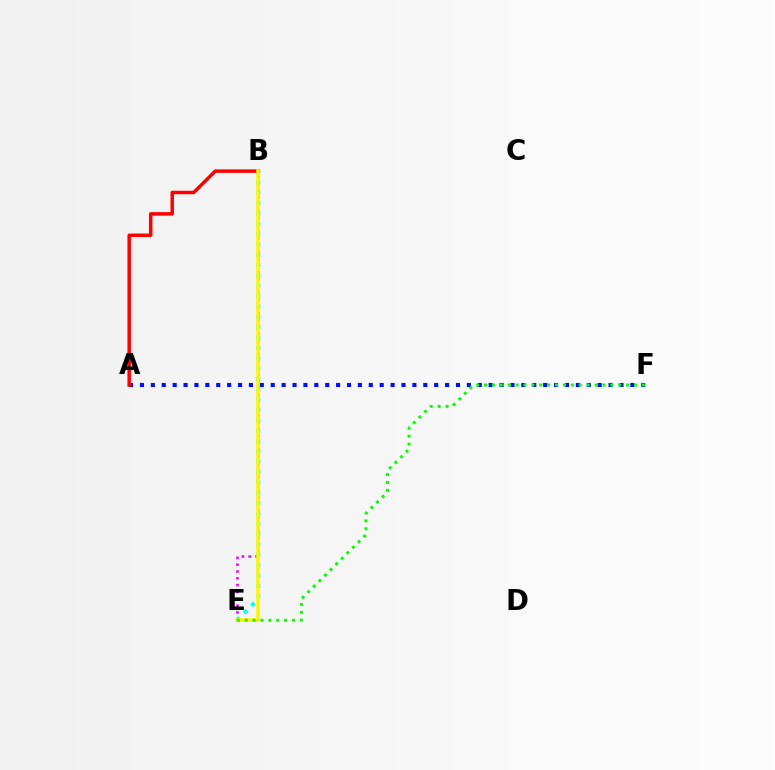{('B', 'E'): [{'color': '#ee00ff', 'line_style': 'dotted', 'thickness': 1.85}, {'color': '#00fff6', 'line_style': 'dotted', 'thickness': 2.81}, {'color': '#fcf500', 'line_style': 'solid', 'thickness': 2.54}], ('A', 'F'): [{'color': '#0010ff', 'line_style': 'dotted', 'thickness': 2.96}], ('A', 'B'): [{'color': '#ff0000', 'line_style': 'solid', 'thickness': 2.51}], ('E', 'F'): [{'color': '#08ff00', 'line_style': 'dotted', 'thickness': 2.14}]}